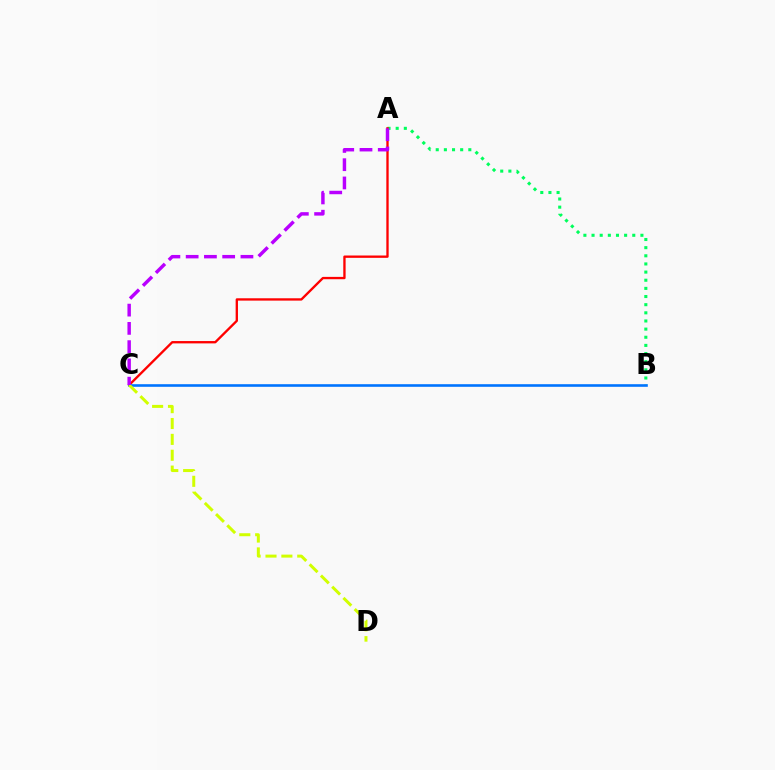{('A', 'B'): [{'color': '#00ff5c', 'line_style': 'dotted', 'thickness': 2.21}], ('A', 'C'): [{'color': '#ff0000', 'line_style': 'solid', 'thickness': 1.68}, {'color': '#b900ff', 'line_style': 'dashed', 'thickness': 2.48}], ('B', 'C'): [{'color': '#0074ff', 'line_style': 'solid', 'thickness': 1.88}], ('C', 'D'): [{'color': '#d1ff00', 'line_style': 'dashed', 'thickness': 2.16}]}